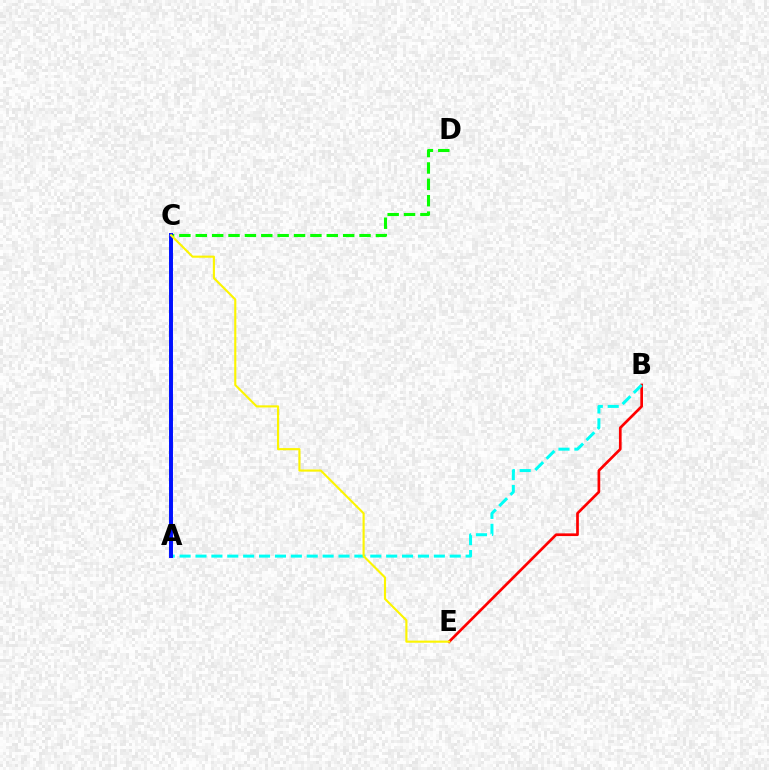{('A', 'C'): [{'color': '#ee00ff', 'line_style': 'dashed', 'thickness': 1.59}, {'color': '#0010ff', 'line_style': 'solid', 'thickness': 2.84}], ('B', 'E'): [{'color': '#ff0000', 'line_style': 'solid', 'thickness': 1.94}], ('C', 'D'): [{'color': '#08ff00', 'line_style': 'dashed', 'thickness': 2.22}], ('A', 'B'): [{'color': '#00fff6', 'line_style': 'dashed', 'thickness': 2.16}], ('C', 'E'): [{'color': '#fcf500', 'line_style': 'solid', 'thickness': 1.53}]}